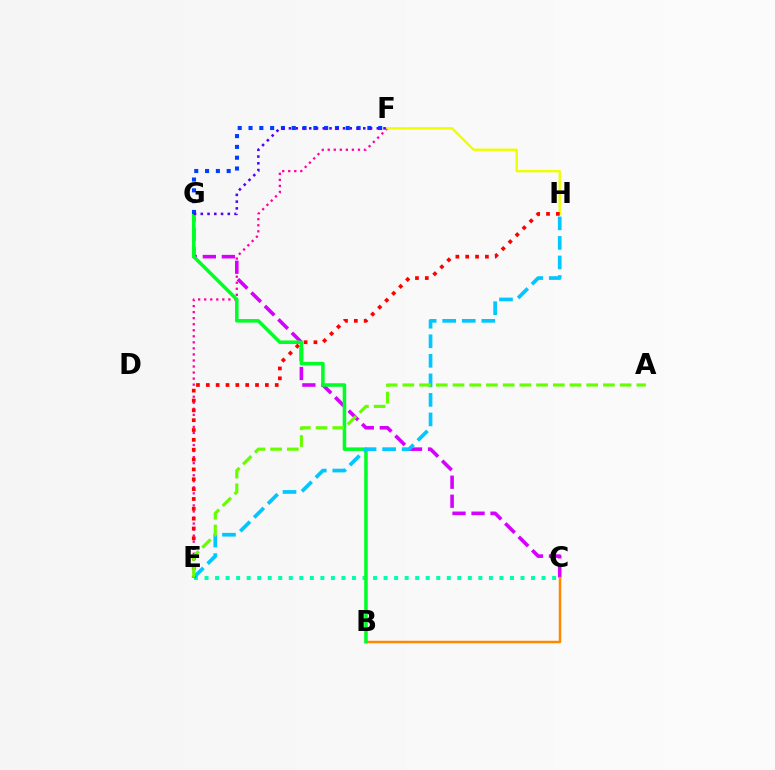{('E', 'F'): [{'color': '#ff00a0', 'line_style': 'dotted', 'thickness': 1.64}], ('C', 'G'): [{'color': '#d600ff', 'line_style': 'dashed', 'thickness': 2.58}], ('C', 'E'): [{'color': '#00ffaf', 'line_style': 'dotted', 'thickness': 2.86}], ('B', 'C'): [{'color': '#ff8800', 'line_style': 'solid', 'thickness': 1.79}], ('B', 'G'): [{'color': '#00ff27', 'line_style': 'solid', 'thickness': 2.55}], ('F', 'H'): [{'color': '#eeff00', 'line_style': 'solid', 'thickness': 1.74}], ('E', 'H'): [{'color': '#00c7ff', 'line_style': 'dashed', 'thickness': 2.65}, {'color': '#ff0000', 'line_style': 'dotted', 'thickness': 2.67}], ('F', 'G'): [{'color': '#003fff', 'line_style': 'dotted', 'thickness': 2.94}, {'color': '#4f00ff', 'line_style': 'dotted', 'thickness': 1.84}], ('A', 'E'): [{'color': '#66ff00', 'line_style': 'dashed', 'thickness': 2.27}]}